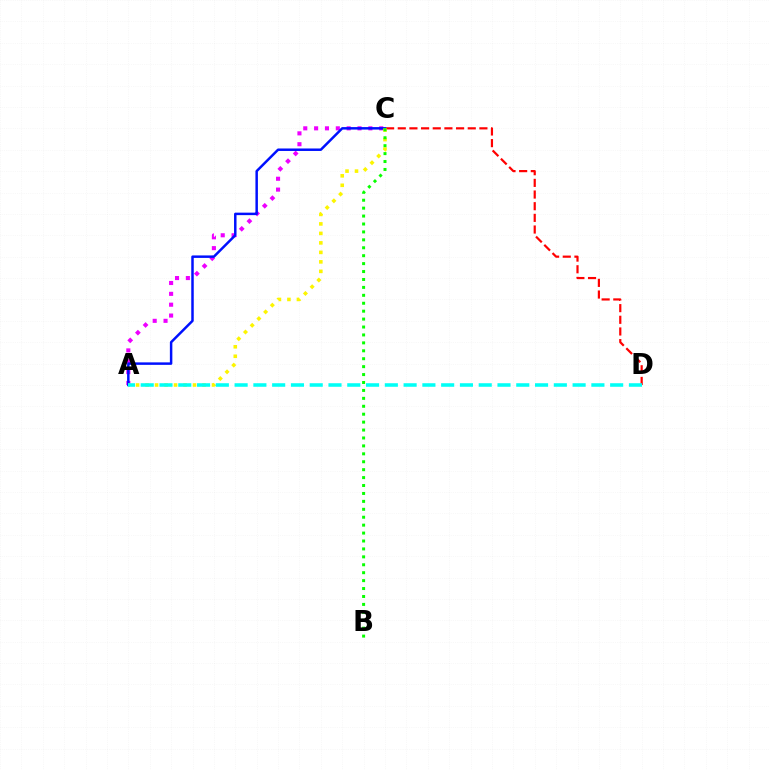{('A', 'C'): [{'color': '#ee00ff', 'line_style': 'dotted', 'thickness': 2.95}, {'color': '#0010ff', 'line_style': 'solid', 'thickness': 1.79}, {'color': '#fcf500', 'line_style': 'dotted', 'thickness': 2.58}], ('C', 'D'): [{'color': '#ff0000', 'line_style': 'dashed', 'thickness': 1.58}], ('A', 'D'): [{'color': '#00fff6', 'line_style': 'dashed', 'thickness': 2.55}], ('B', 'C'): [{'color': '#08ff00', 'line_style': 'dotted', 'thickness': 2.15}]}